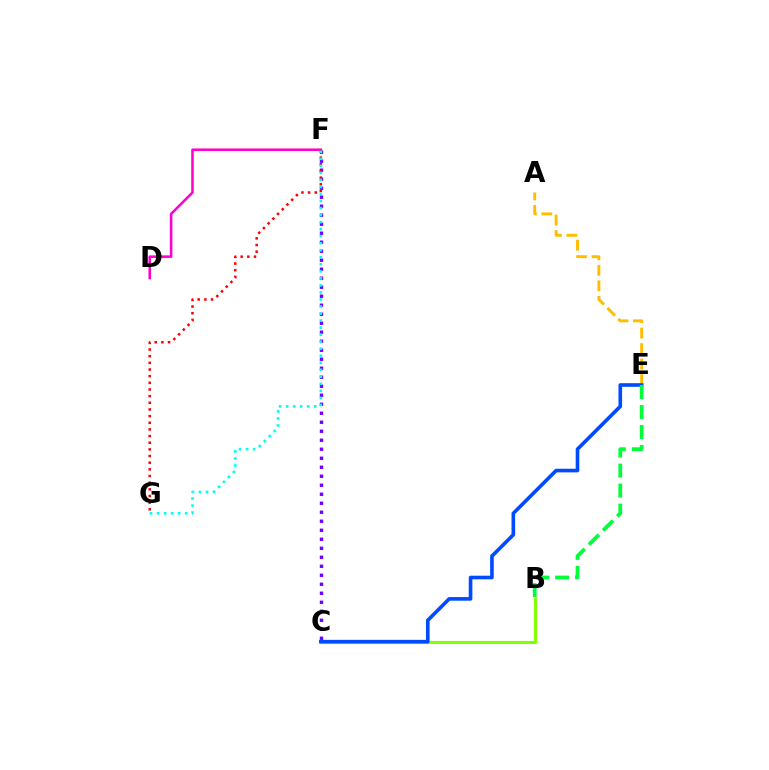{('C', 'F'): [{'color': '#7200ff', 'line_style': 'dotted', 'thickness': 2.45}], ('D', 'F'): [{'color': '#ff00cf', 'line_style': 'solid', 'thickness': 1.84}], ('F', 'G'): [{'color': '#ff0000', 'line_style': 'dotted', 'thickness': 1.81}, {'color': '#00fff6', 'line_style': 'dotted', 'thickness': 1.91}], ('A', 'E'): [{'color': '#ffbd00', 'line_style': 'dashed', 'thickness': 2.11}], ('B', 'C'): [{'color': '#84ff00', 'line_style': 'solid', 'thickness': 2.25}], ('C', 'E'): [{'color': '#004bff', 'line_style': 'solid', 'thickness': 2.61}], ('B', 'E'): [{'color': '#00ff39', 'line_style': 'dashed', 'thickness': 2.72}]}